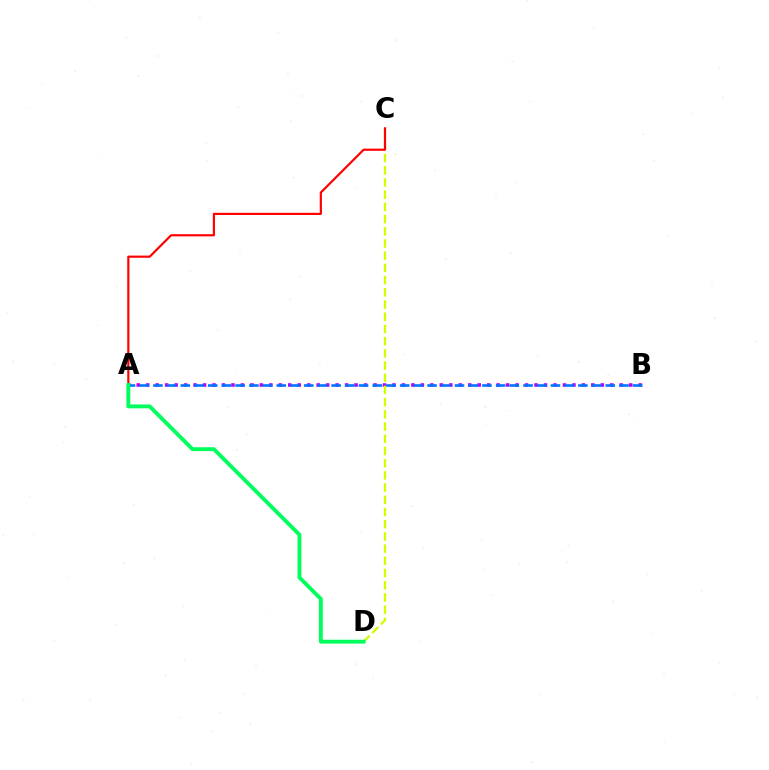{('A', 'B'): [{'color': '#b900ff', 'line_style': 'dotted', 'thickness': 2.57}, {'color': '#0074ff', 'line_style': 'dashed', 'thickness': 1.86}], ('C', 'D'): [{'color': '#d1ff00', 'line_style': 'dashed', 'thickness': 1.66}], ('A', 'C'): [{'color': '#ff0000', 'line_style': 'solid', 'thickness': 1.57}], ('A', 'D'): [{'color': '#00ff5c', 'line_style': 'solid', 'thickness': 2.79}]}